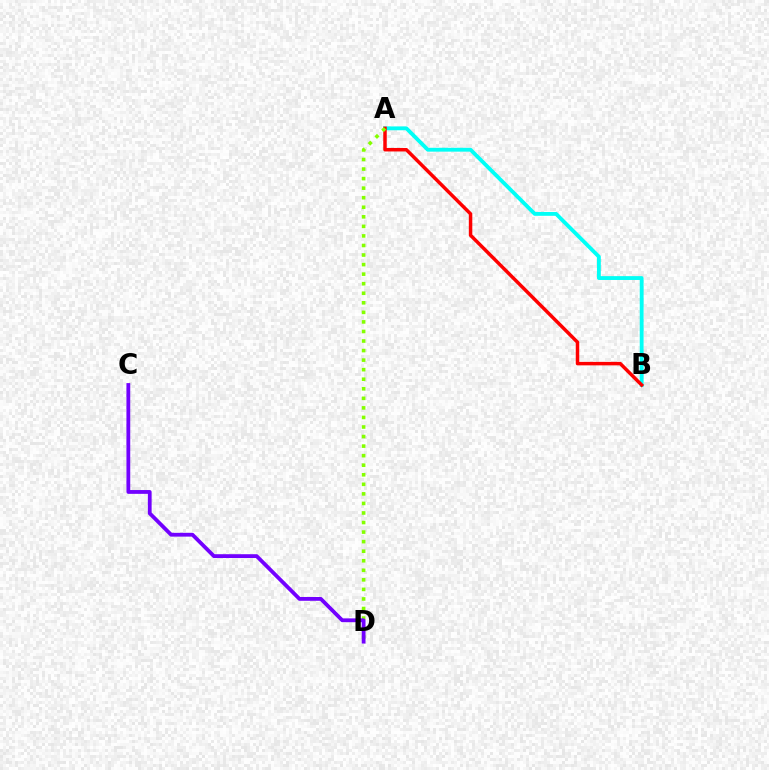{('A', 'B'): [{'color': '#00fff6', 'line_style': 'solid', 'thickness': 2.77}, {'color': '#ff0000', 'line_style': 'solid', 'thickness': 2.51}], ('A', 'D'): [{'color': '#84ff00', 'line_style': 'dotted', 'thickness': 2.6}], ('C', 'D'): [{'color': '#7200ff', 'line_style': 'solid', 'thickness': 2.74}]}